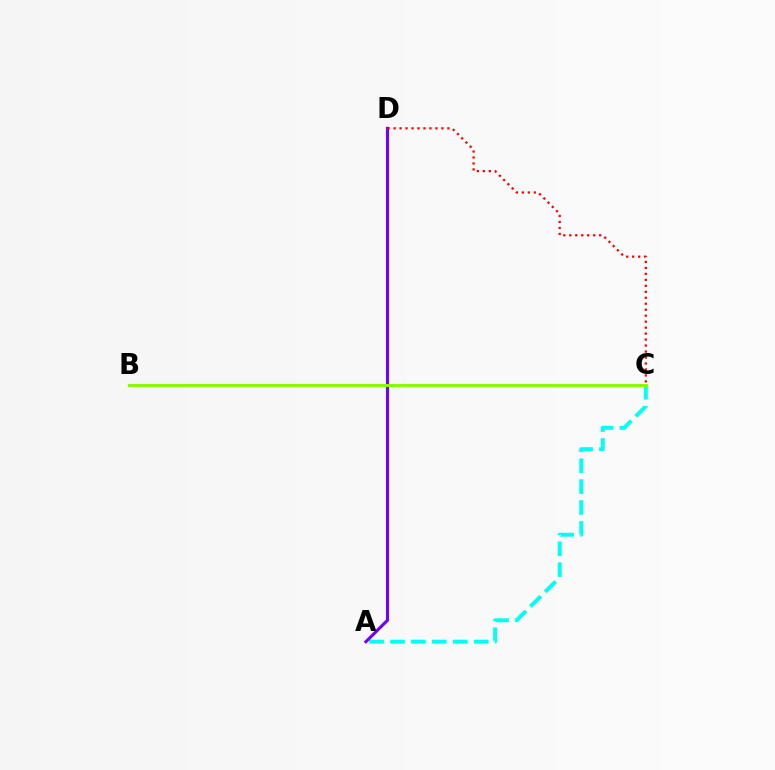{('A', 'C'): [{'color': '#00fff6', 'line_style': 'dashed', 'thickness': 2.84}], ('A', 'D'): [{'color': '#7200ff', 'line_style': 'solid', 'thickness': 2.23}], ('C', 'D'): [{'color': '#ff0000', 'line_style': 'dotted', 'thickness': 1.62}], ('B', 'C'): [{'color': '#84ff00', 'line_style': 'solid', 'thickness': 2.23}]}